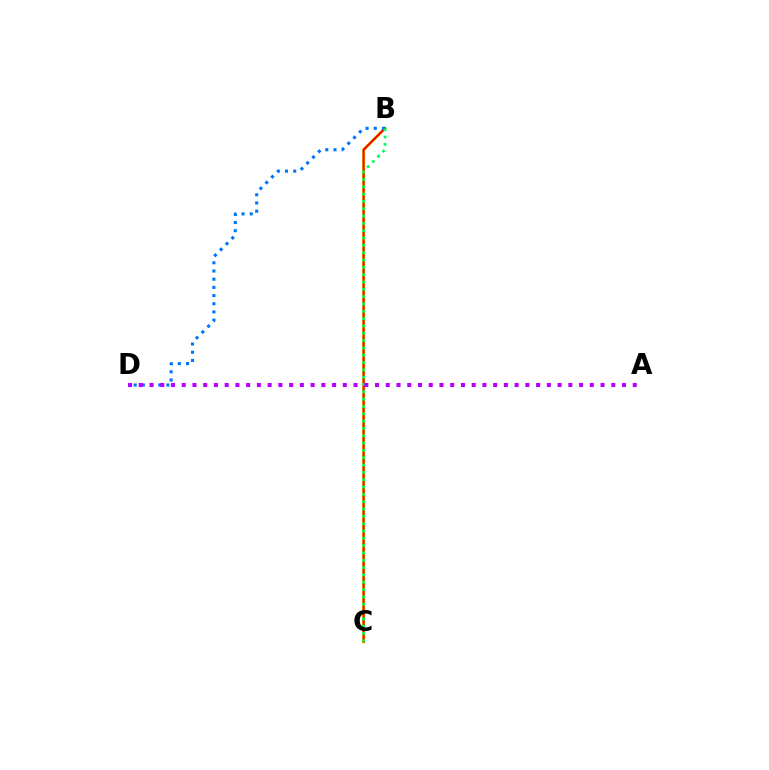{('B', 'C'): [{'color': '#d1ff00', 'line_style': 'solid', 'thickness': 2.25}, {'color': '#ff0000', 'line_style': 'solid', 'thickness': 1.58}, {'color': '#00ff5c', 'line_style': 'dotted', 'thickness': 1.99}], ('B', 'D'): [{'color': '#0074ff', 'line_style': 'dotted', 'thickness': 2.23}], ('A', 'D'): [{'color': '#b900ff', 'line_style': 'dotted', 'thickness': 2.92}]}